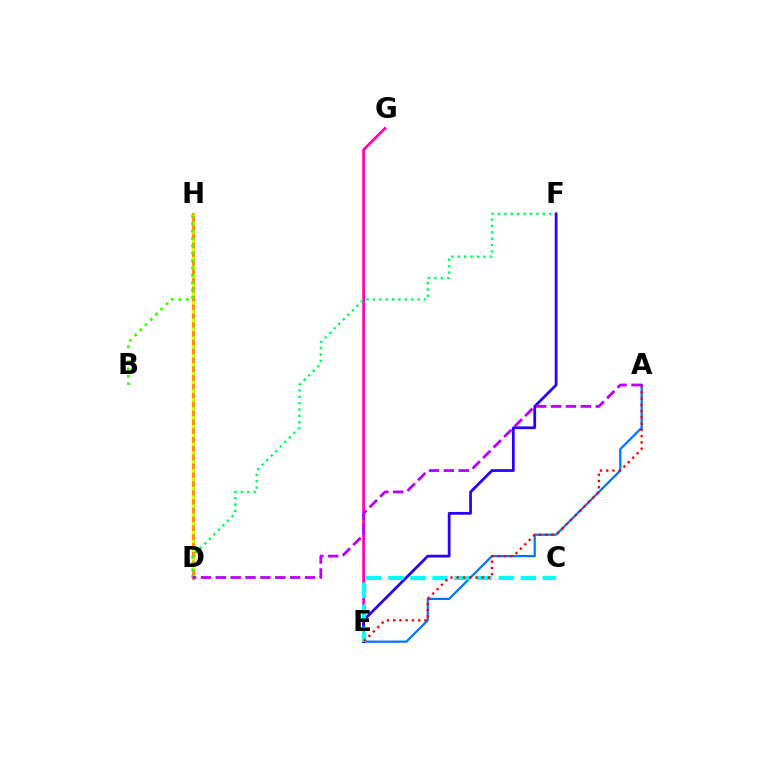{('A', 'E'): [{'color': '#0074ff', 'line_style': 'solid', 'thickness': 1.59}, {'color': '#ff0000', 'line_style': 'dotted', 'thickness': 1.7}], ('E', 'G'): [{'color': '#ff00ac', 'line_style': 'solid', 'thickness': 1.94}], ('D', 'H'): [{'color': '#ff9400', 'line_style': 'solid', 'thickness': 2.26}, {'color': '#d1ff00', 'line_style': 'dotted', 'thickness': 2.4}], ('B', 'H'): [{'color': '#3dff00', 'line_style': 'dotted', 'thickness': 2.0}], ('D', 'F'): [{'color': '#00ff5c', 'line_style': 'dotted', 'thickness': 1.74}], ('E', 'F'): [{'color': '#2500ff', 'line_style': 'solid', 'thickness': 1.98}], ('C', 'E'): [{'color': '#00fff6', 'line_style': 'dashed', 'thickness': 3.0}], ('A', 'D'): [{'color': '#b900ff', 'line_style': 'dashed', 'thickness': 2.02}]}